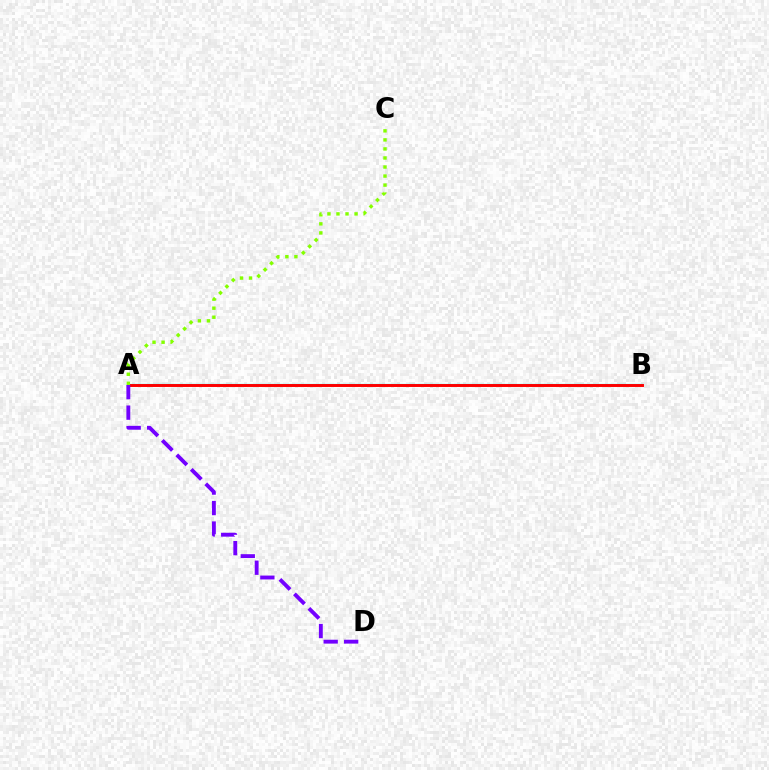{('A', 'B'): [{'color': '#00fff6', 'line_style': 'solid', 'thickness': 1.6}, {'color': '#ff0000', 'line_style': 'solid', 'thickness': 2.12}], ('A', 'C'): [{'color': '#84ff00', 'line_style': 'dotted', 'thickness': 2.46}], ('A', 'D'): [{'color': '#7200ff', 'line_style': 'dashed', 'thickness': 2.78}]}